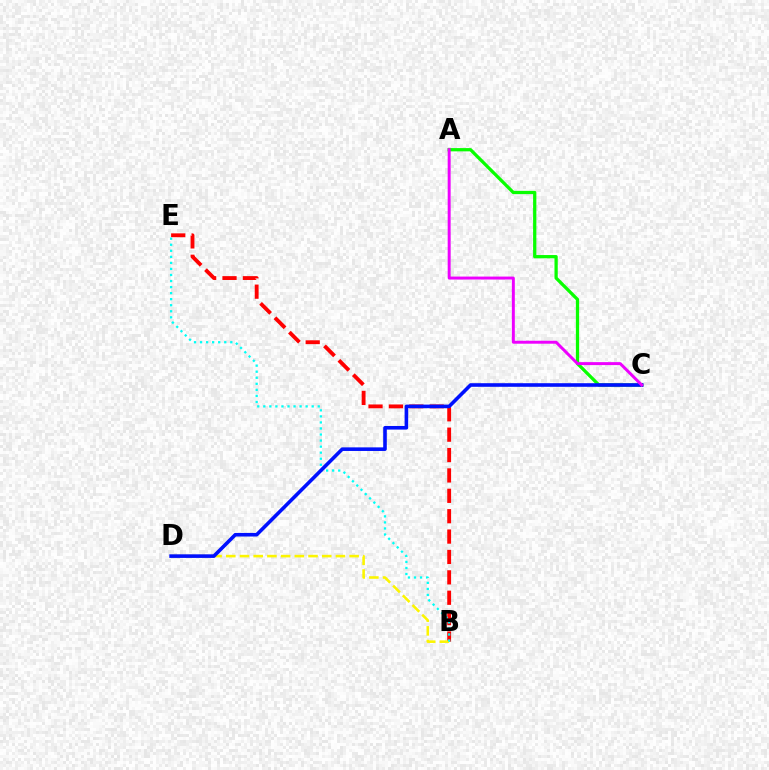{('B', 'E'): [{'color': '#ff0000', 'line_style': 'dashed', 'thickness': 2.77}, {'color': '#00fff6', 'line_style': 'dotted', 'thickness': 1.64}], ('B', 'D'): [{'color': '#fcf500', 'line_style': 'dashed', 'thickness': 1.86}], ('A', 'C'): [{'color': '#08ff00', 'line_style': 'solid', 'thickness': 2.35}, {'color': '#ee00ff', 'line_style': 'solid', 'thickness': 2.13}], ('C', 'D'): [{'color': '#0010ff', 'line_style': 'solid', 'thickness': 2.59}]}